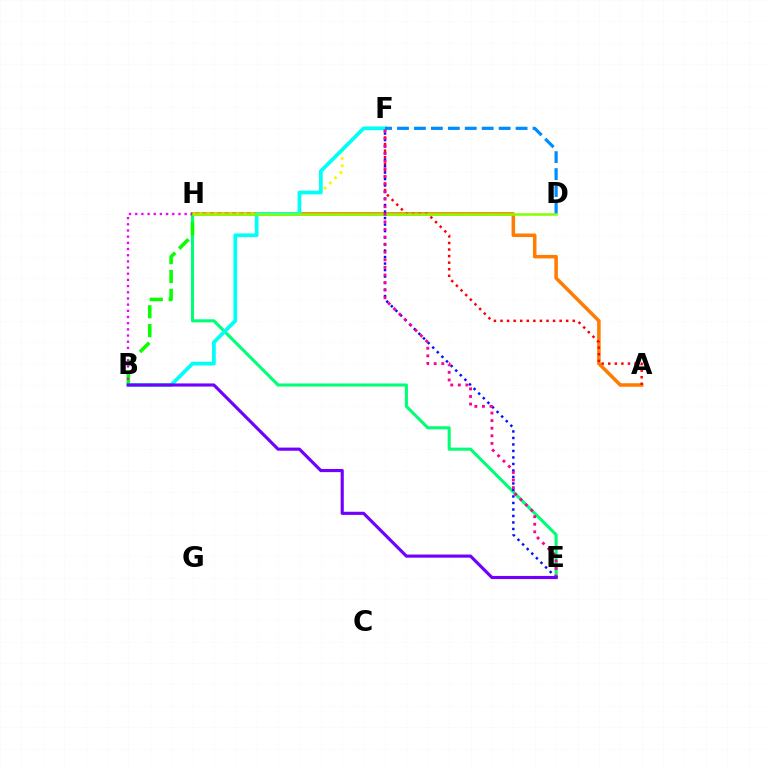{('E', 'H'): [{'color': '#00ff74', 'line_style': 'solid', 'thickness': 2.22}], ('A', 'H'): [{'color': '#ff7c00', 'line_style': 'solid', 'thickness': 2.54}], ('A', 'F'): [{'color': '#ff0000', 'line_style': 'dotted', 'thickness': 1.79}], ('B', 'H'): [{'color': '#08ff00', 'line_style': 'dashed', 'thickness': 2.57}, {'color': '#ee00ff', 'line_style': 'dotted', 'thickness': 1.68}], ('F', 'H'): [{'color': '#fcf500', 'line_style': 'dotted', 'thickness': 2.0}], ('B', 'F'): [{'color': '#00fff6', 'line_style': 'solid', 'thickness': 2.68}], ('D', 'F'): [{'color': '#008cff', 'line_style': 'dashed', 'thickness': 2.3}], ('E', 'F'): [{'color': '#0010ff', 'line_style': 'dotted', 'thickness': 1.77}, {'color': '#ff0094', 'line_style': 'dotted', 'thickness': 2.06}], ('D', 'H'): [{'color': '#84ff00', 'line_style': 'solid', 'thickness': 1.8}], ('B', 'E'): [{'color': '#7200ff', 'line_style': 'solid', 'thickness': 2.26}]}